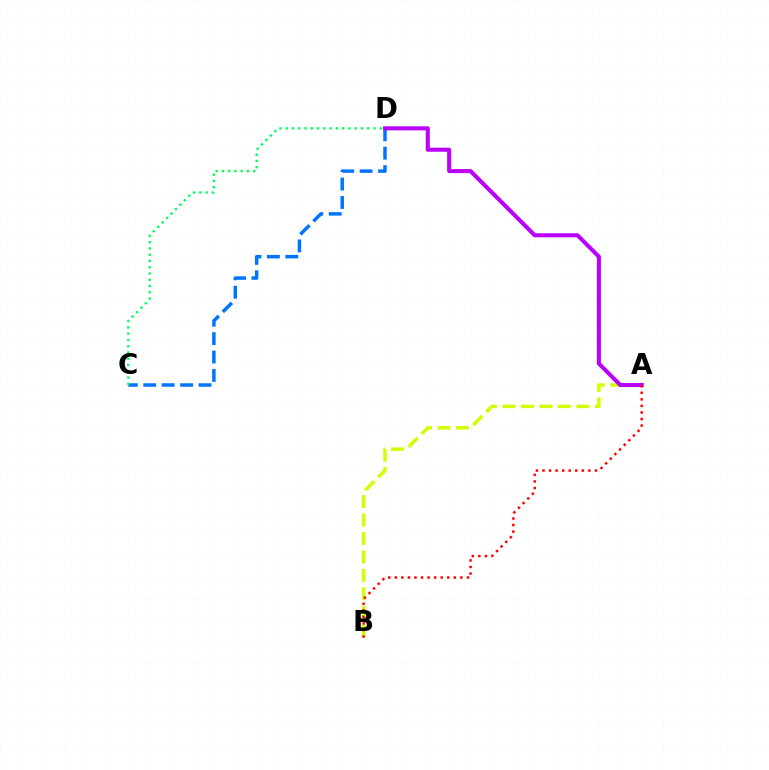{('A', 'B'): [{'color': '#d1ff00', 'line_style': 'dashed', 'thickness': 2.51}, {'color': '#ff0000', 'line_style': 'dotted', 'thickness': 1.78}], ('C', 'D'): [{'color': '#0074ff', 'line_style': 'dashed', 'thickness': 2.5}, {'color': '#00ff5c', 'line_style': 'dotted', 'thickness': 1.7}], ('A', 'D'): [{'color': '#b900ff', 'line_style': 'solid', 'thickness': 2.92}]}